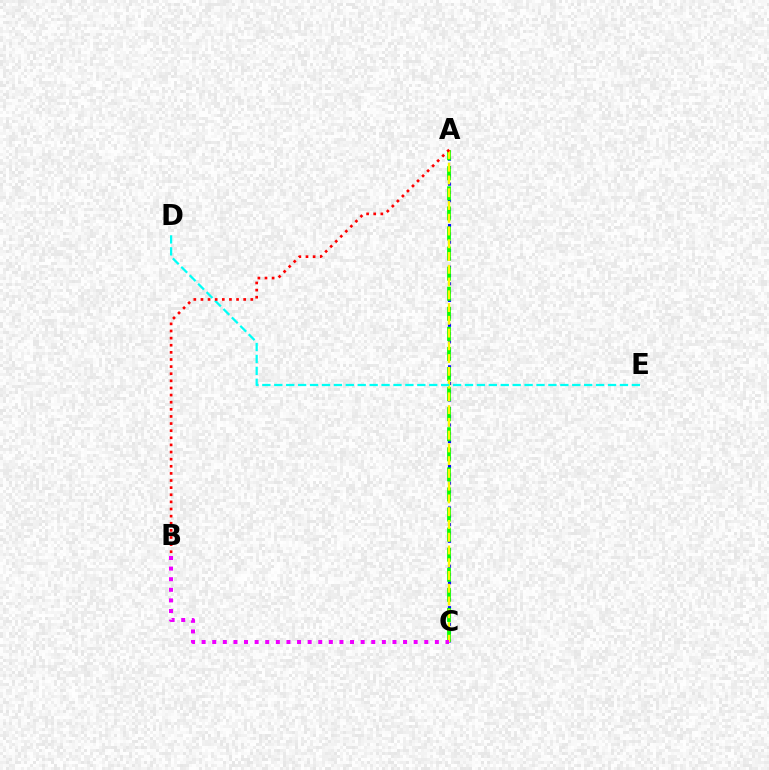{('A', 'C'): [{'color': '#0010ff', 'line_style': 'dotted', 'thickness': 2.26}, {'color': '#08ff00', 'line_style': 'dashed', 'thickness': 2.73}, {'color': '#fcf500', 'line_style': 'dashed', 'thickness': 1.73}], ('B', 'C'): [{'color': '#ee00ff', 'line_style': 'dotted', 'thickness': 2.88}], ('D', 'E'): [{'color': '#00fff6', 'line_style': 'dashed', 'thickness': 1.62}], ('A', 'B'): [{'color': '#ff0000', 'line_style': 'dotted', 'thickness': 1.93}]}